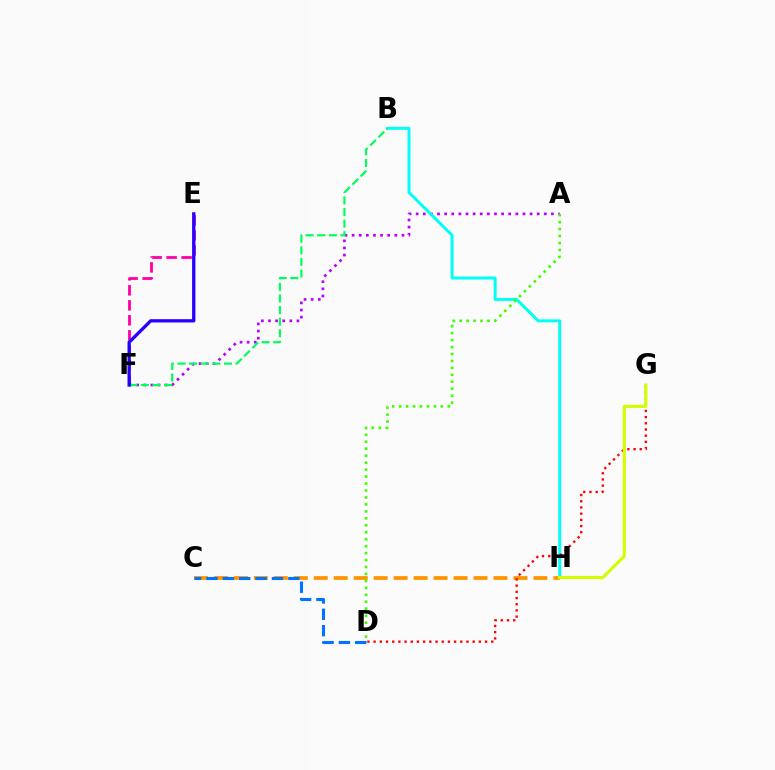{('A', 'F'): [{'color': '#b900ff', 'line_style': 'dotted', 'thickness': 1.93}], ('E', 'F'): [{'color': '#ff00ac', 'line_style': 'dashed', 'thickness': 2.04}, {'color': '#2500ff', 'line_style': 'solid', 'thickness': 2.37}], ('B', 'H'): [{'color': '#00fff6', 'line_style': 'solid', 'thickness': 2.14}], ('C', 'H'): [{'color': '#ff9400', 'line_style': 'dashed', 'thickness': 2.71}], ('B', 'F'): [{'color': '#00ff5c', 'line_style': 'dashed', 'thickness': 1.58}], ('D', 'G'): [{'color': '#ff0000', 'line_style': 'dotted', 'thickness': 1.68}], ('G', 'H'): [{'color': '#d1ff00', 'line_style': 'solid', 'thickness': 2.25}], ('C', 'D'): [{'color': '#0074ff', 'line_style': 'dashed', 'thickness': 2.22}], ('A', 'D'): [{'color': '#3dff00', 'line_style': 'dotted', 'thickness': 1.89}]}